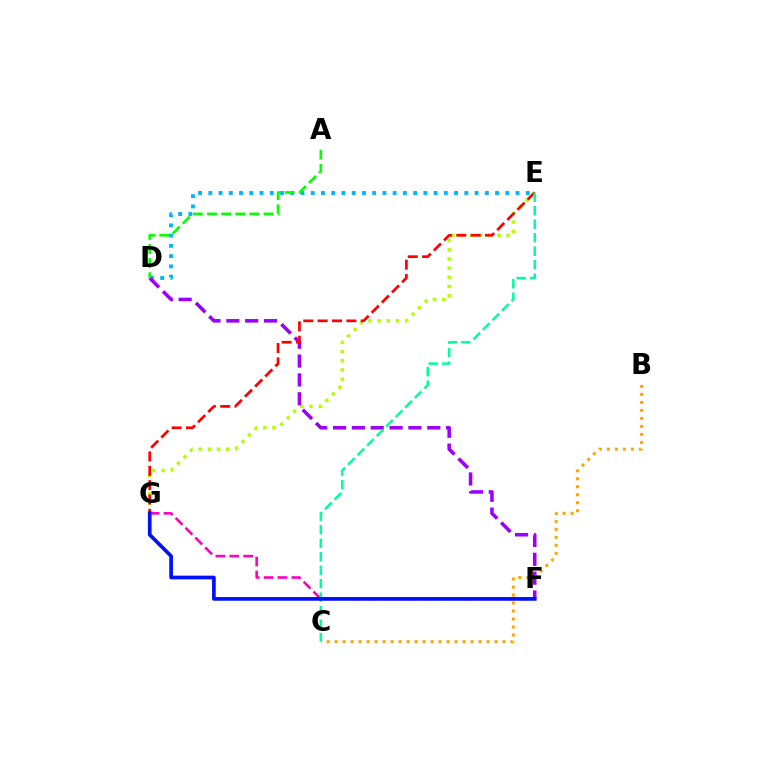{('D', 'E'): [{'color': '#00b5ff', 'line_style': 'dotted', 'thickness': 2.78}], ('F', 'G'): [{'color': '#ff00bd', 'line_style': 'dashed', 'thickness': 1.89}, {'color': '#0010ff', 'line_style': 'solid', 'thickness': 2.65}], ('E', 'G'): [{'color': '#b3ff00', 'line_style': 'dotted', 'thickness': 2.5}, {'color': '#ff0000', 'line_style': 'dashed', 'thickness': 1.95}], ('D', 'F'): [{'color': '#9b00ff', 'line_style': 'dashed', 'thickness': 2.56}], ('B', 'C'): [{'color': '#ffa500', 'line_style': 'dotted', 'thickness': 2.17}], ('A', 'D'): [{'color': '#08ff00', 'line_style': 'dashed', 'thickness': 1.92}], ('C', 'E'): [{'color': '#00ff9d', 'line_style': 'dashed', 'thickness': 1.83}]}